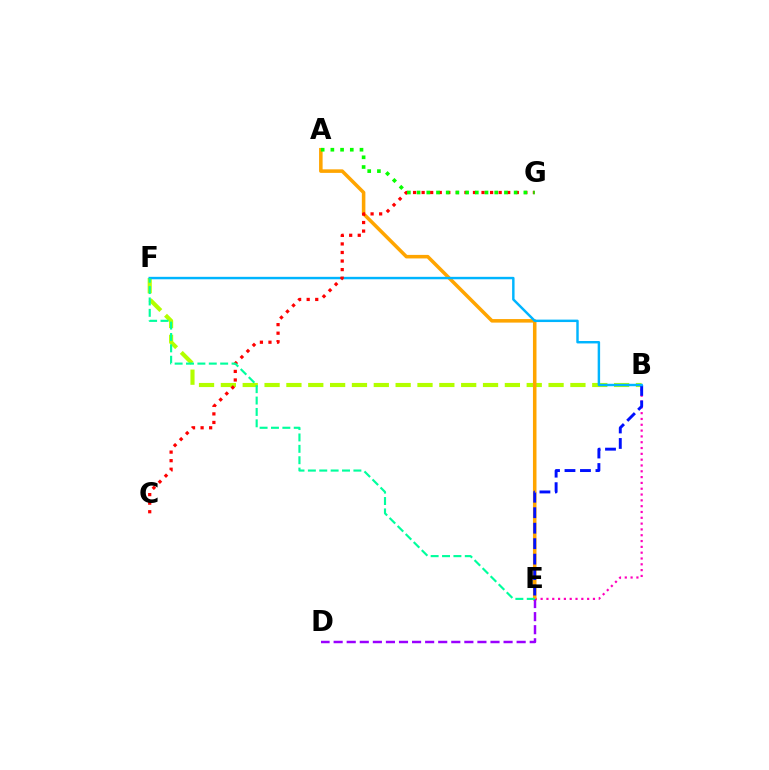{('B', 'F'): [{'color': '#b3ff00', 'line_style': 'dashed', 'thickness': 2.97}, {'color': '#00b5ff', 'line_style': 'solid', 'thickness': 1.76}], ('B', 'E'): [{'color': '#ff00bd', 'line_style': 'dotted', 'thickness': 1.58}, {'color': '#0010ff', 'line_style': 'dashed', 'thickness': 2.1}], ('A', 'E'): [{'color': '#ffa500', 'line_style': 'solid', 'thickness': 2.55}], ('C', 'G'): [{'color': '#ff0000', 'line_style': 'dotted', 'thickness': 2.33}], ('D', 'E'): [{'color': '#9b00ff', 'line_style': 'dashed', 'thickness': 1.78}], ('A', 'G'): [{'color': '#08ff00', 'line_style': 'dotted', 'thickness': 2.64}], ('E', 'F'): [{'color': '#00ff9d', 'line_style': 'dashed', 'thickness': 1.55}]}